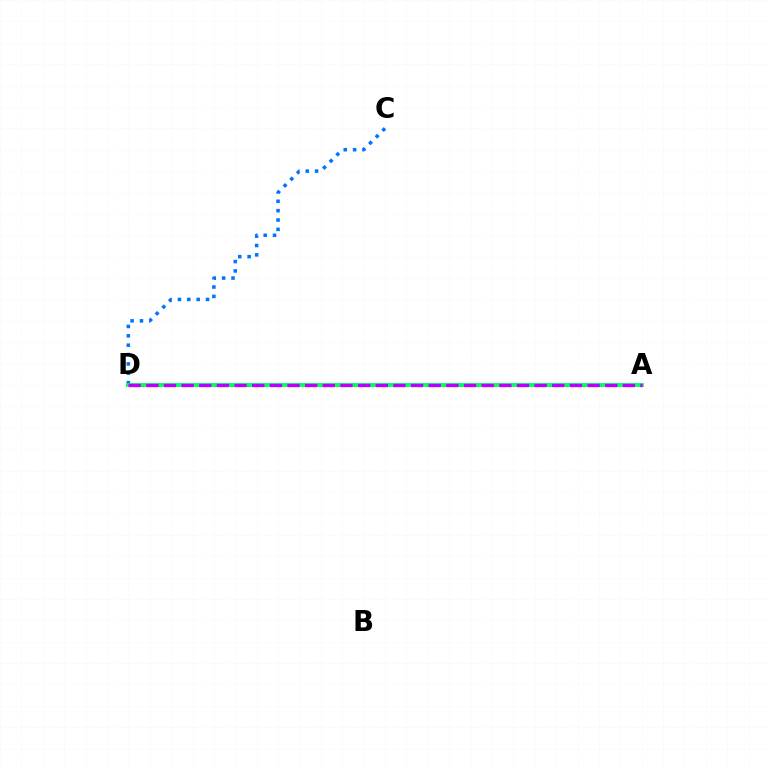{('A', 'D'): [{'color': '#ff0000', 'line_style': 'dotted', 'thickness': 2.22}, {'color': '#d1ff00', 'line_style': 'dotted', 'thickness': 1.62}, {'color': '#00ff5c', 'line_style': 'solid', 'thickness': 2.72}, {'color': '#b900ff', 'line_style': 'dashed', 'thickness': 2.4}], ('C', 'D'): [{'color': '#0074ff', 'line_style': 'dotted', 'thickness': 2.55}]}